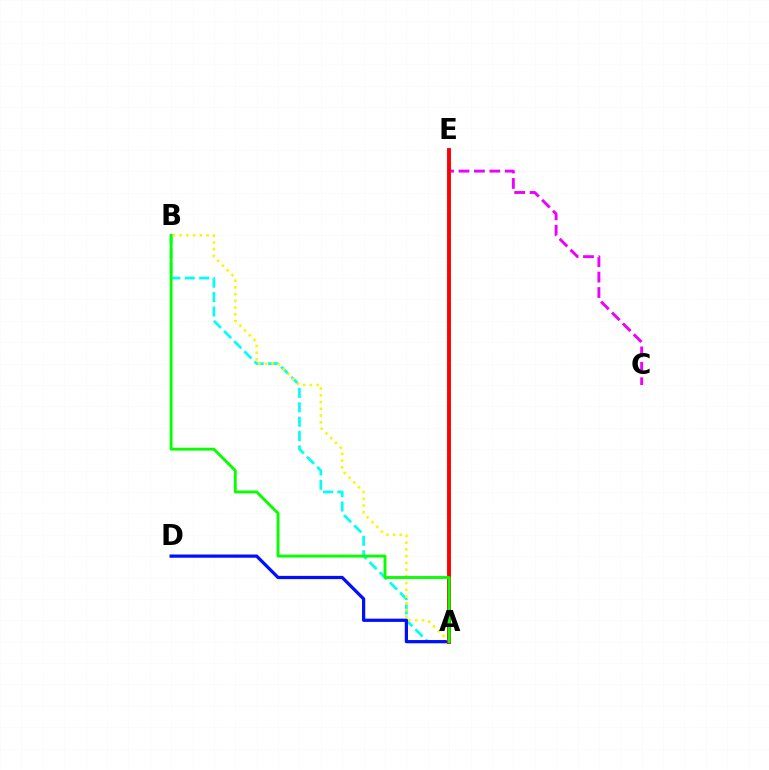{('A', 'B'): [{'color': '#00fff6', 'line_style': 'dashed', 'thickness': 1.95}, {'color': '#fcf500', 'line_style': 'dotted', 'thickness': 1.83}, {'color': '#08ff00', 'line_style': 'solid', 'thickness': 2.08}], ('A', 'D'): [{'color': '#0010ff', 'line_style': 'solid', 'thickness': 2.33}], ('C', 'E'): [{'color': '#ee00ff', 'line_style': 'dashed', 'thickness': 2.09}], ('A', 'E'): [{'color': '#ff0000', 'line_style': 'solid', 'thickness': 2.8}]}